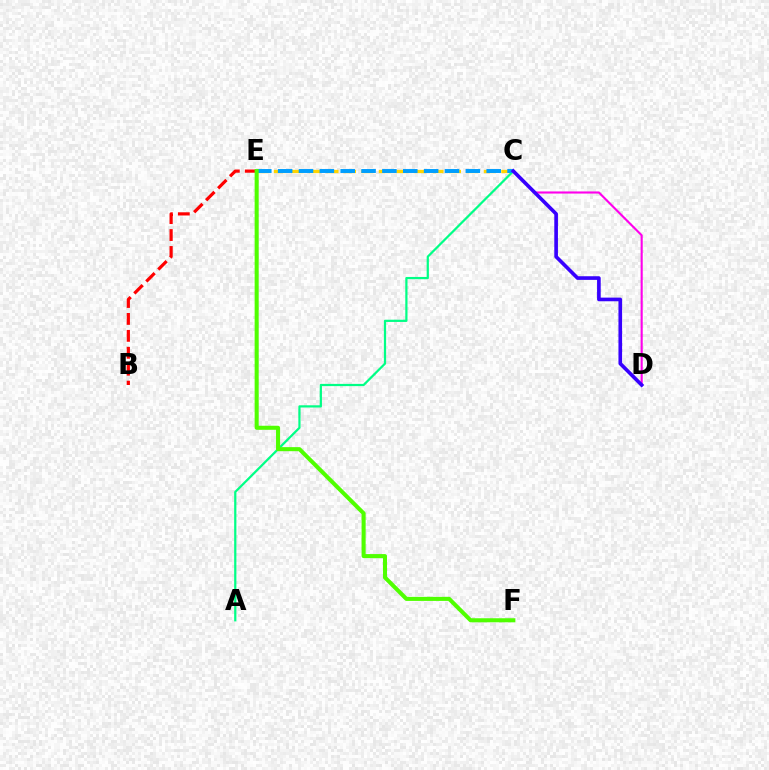{('B', 'E'): [{'color': '#ff0000', 'line_style': 'dashed', 'thickness': 2.3}], ('C', 'E'): [{'color': '#ffd500', 'line_style': 'dashed', 'thickness': 2.38}, {'color': '#009eff', 'line_style': 'dashed', 'thickness': 2.83}], ('A', 'C'): [{'color': '#00ff86', 'line_style': 'solid', 'thickness': 1.6}], ('C', 'D'): [{'color': '#ff00ed', 'line_style': 'solid', 'thickness': 1.52}, {'color': '#3700ff', 'line_style': 'solid', 'thickness': 2.62}], ('E', 'F'): [{'color': '#4fff00', 'line_style': 'solid', 'thickness': 2.92}]}